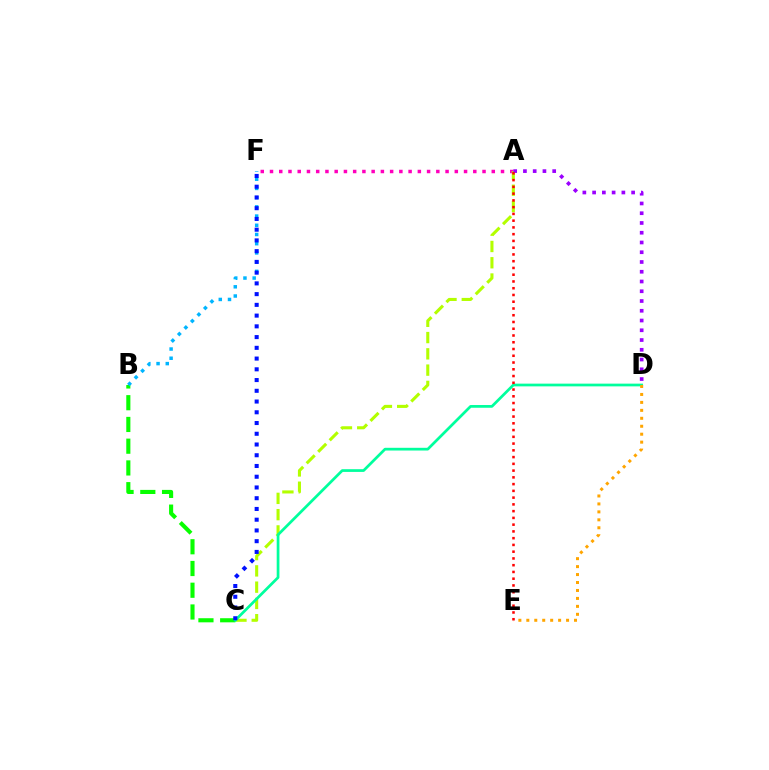{('B', 'C'): [{'color': '#08ff00', 'line_style': 'dashed', 'thickness': 2.95}], ('A', 'F'): [{'color': '#ff00bd', 'line_style': 'dotted', 'thickness': 2.51}], ('A', 'C'): [{'color': '#b3ff00', 'line_style': 'dashed', 'thickness': 2.21}], ('A', 'D'): [{'color': '#9b00ff', 'line_style': 'dotted', 'thickness': 2.65}], ('C', 'D'): [{'color': '#00ff9d', 'line_style': 'solid', 'thickness': 1.96}], ('D', 'E'): [{'color': '#ffa500', 'line_style': 'dotted', 'thickness': 2.16}], ('B', 'F'): [{'color': '#00b5ff', 'line_style': 'dotted', 'thickness': 2.5}], ('C', 'F'): [{'color': '#0010ff', 'line_style': 'dotted', 'thickness': 2.92}], ('A', 'E'): [{'color': '#ff0000', 'line_style': 'dotted', 'thickness': 1.84}]}